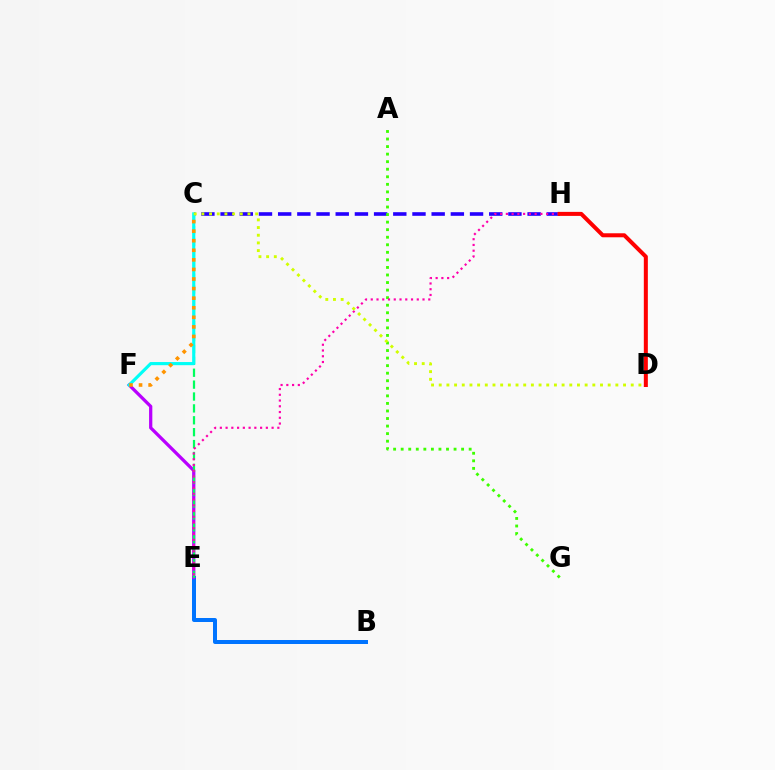{('C', 'H'): [{'color': '#2500ff', 'line_style': 'dashed', 'thickness': 2.61}], ('B', 'E'): [{'color': '#0074ff', 'line_style': 'solid', 'thickness': 2.88}], ('A', 'G'): [{'color': '#3dff00', 'line_style': 'dotted', 'thickness': 2.05}], ('E', 'F'): [{'color': '#b900ff', 'line_style': 'solid', 'thickness': 2.35}], ('C', 'E'): [{'color': '#00ff5c', 'line_style': 'dashed', 'thickness': 1.62}], ('C', 'F'): [{'color': '#00fff6', 'line_style': 'solid', 'thickness': 2.26}, {'color': '#ff9400', 'line_style': 'dotted', 'thickness': 2.6}], ('E', 'H'): [{'color': '#ff00ac', 'line_style': 'dotted', 'thickness': 1.56}], ('C', 'D'): [{'color': '#d1ff00', 'line_style': 'dotted', 'thickness': 2.09}], ('D', 'H'): [{'color': '#ff0000', 'line_style': 'solid', 'thickness': 2.89}]}